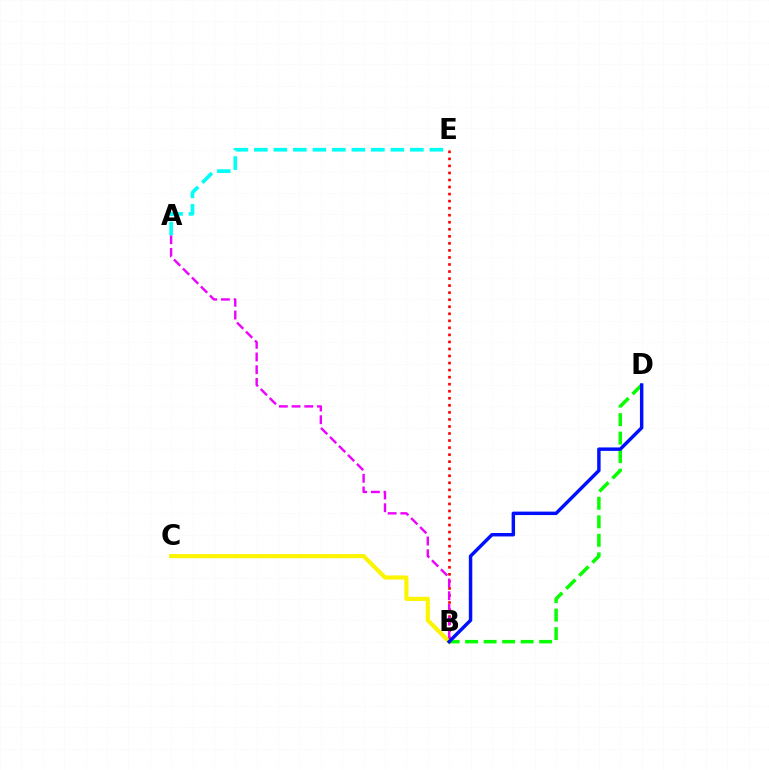{('B', 'E'): [{'color': '#ff0000', 'line_style': 'dotted', 'thickness': 1.91}], ('B', 'C'): [{'color': '#fcf500', 'line_style': 'solid', 'thickness': 2.97}], ('B', 'D'): [{'color': '#08ff00', 'line_style': 'dashed', 'thickness': 2.51}, {'color': '#0010ff', 'line_style': 'solid', 'thickness': 2.48}], ('A', 'B'): [{'color': '#ee00ff', 'line_style': 'dashed', 'thickness': 1.73}], ('A', 'E'): [{'color': '#00fff6', 'line_style': 'dashed', 'thickness': 2.65}]}